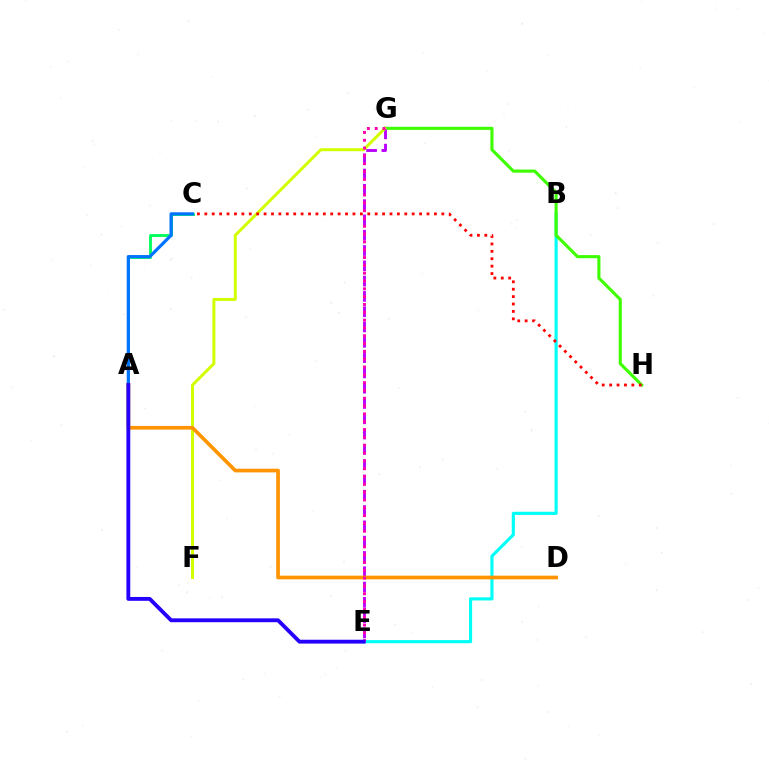{('A', 'C'): [{'color': '#00ff5c', 'line_style': 'solid', 'thickness': 2.07}, {'color': '#0074ff', 'line_style': 'solid', 'thickness': 2.33}], ('B', 'E'): [{'color': '#00fff6', 'line_style': 'solid', 'thickness': 2.25}], ('G', 'H'): [{'color': '#3dff00', 'line_style': 'solid', 'thickness': 2.23}], ('E', 'G'): [{'color': '#b900ff', 'line_style': 'dashed', 'thickness': 2.08}, {'color': '#ff00ac', 'line_style': 'dotted', 'thickness': 2.12}], ('F', 'G'): [{'color': '#d1ff00', 'line_style': 'solid', 'thickness': 2.15}], ('A', 'D'): [{'color': '#ff9400', 'line_style': 'solid', 'thickness': 2.65}], ('C', 'H'): [{'color': '#ff0000', 'line_style': 'dotted', 'thickness': 2.01}], ('A', 'E'): [{'color': '#2500ff', 'line_style': 'solid', 'thickness': 2.77}]}